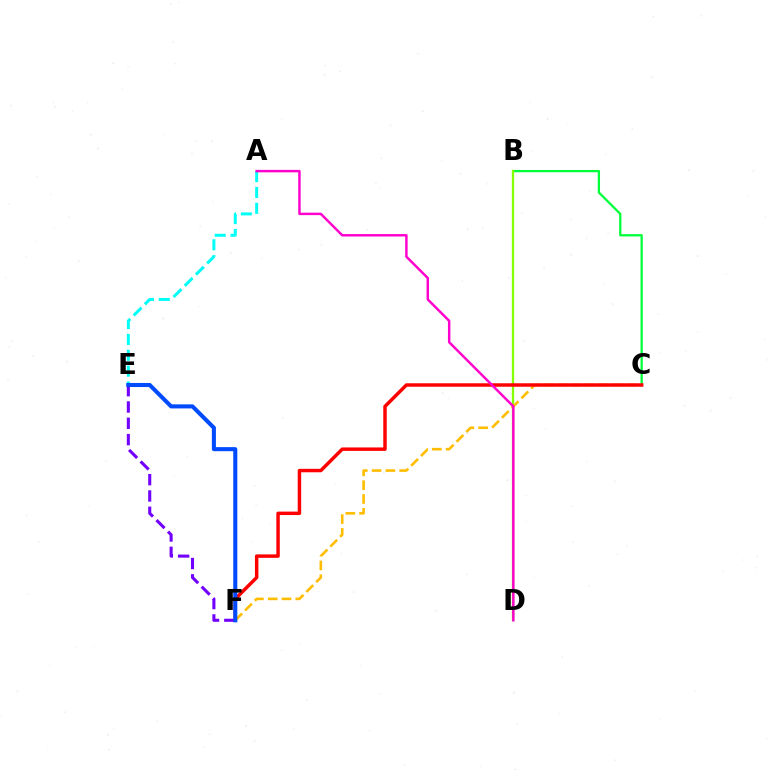{('B', 'C'): [{'color': '#00ff39', 'line_style': 'solid', 'thickness': 1.64}], ('B', 'D'): [{'color': '#84ff00', 'line_style': 'solid', 'thickness': 1.66}], ('C', 'F'): [{'color': '#ffbd00', 'line_style': 'dashed', 'thickness': 1.88}, {'color': '#ff0000', 'line_style': 'solid', 'thickness': 2.49}], ('A', 'E'): [{'color': '#00fff6', 'line_style': 'dashed', 'thickness': 2.15}], ('E', 'F'): [{'color': '#7200ff', 'line_style': 'dashed', 'thickness': 2.21}, {'color': '#004bff', 'line_style': 'solid', 'thickness': 2.93}], ('A', 'D'): [{'color': '#ff00cf', 'line_style': 'solid', 'thickness': 1.77}]}